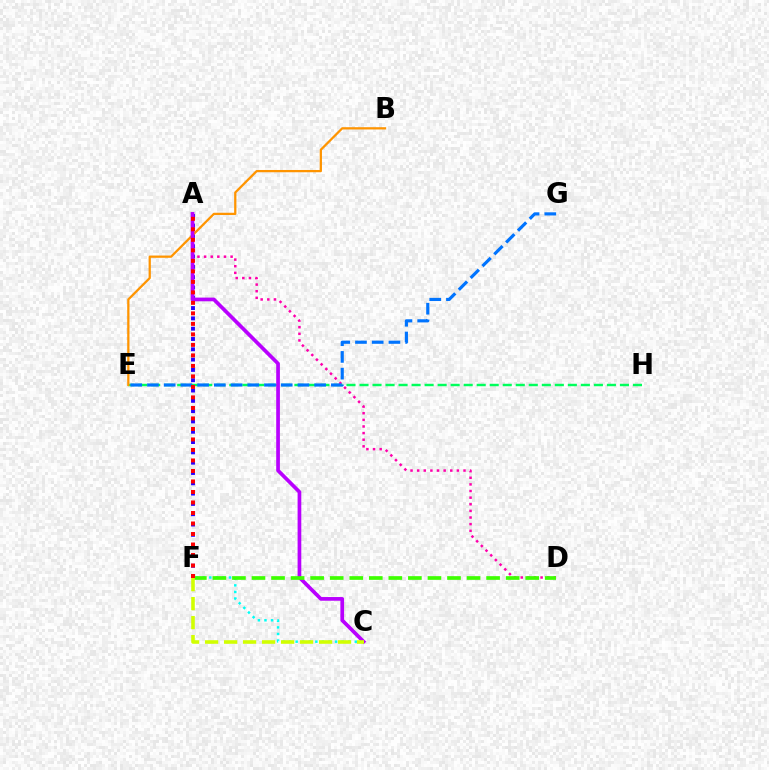{('E', 'H'): [{'color': '#00ff5c', 'line_style': 'dashed', 'thickness': 1.77}], ('A', 'F'): [{'color': '#2500ff', 'line_style': 'dotted', 'thickness': 2.8}, {'color': '#ff0000', 'line_style': 'dotted', 'thickness': 2.85}], ('C', 'F'): [{'color': '#00fff6', 'line_style': 'dotted', 'thickness': 1.79}, {'color': '#d1ff00', 'line_style': 'dashed', 'thickness': 2.58}], ('B', 'E'): [{'color': '#ff9400', 'line_style': 'solid', 'thickness': 1.63}], ('A', 'D'): [{'color': '#ff00ac', 'line_style': 'dotted', 'thickness': 1.8}], ('A', 'C'): [{'color': '#b900ff', 'line_style': 'solid', 'thickness': 2.66}], ('D', 'F'): [{'color': '#3dff00', 'line_style': 'dashed', 'thickness': 2.66}], ('E', 'G'): [{'color': '#0074ff', 'line_style': 'dashed', 'thickness': 2.27}]}